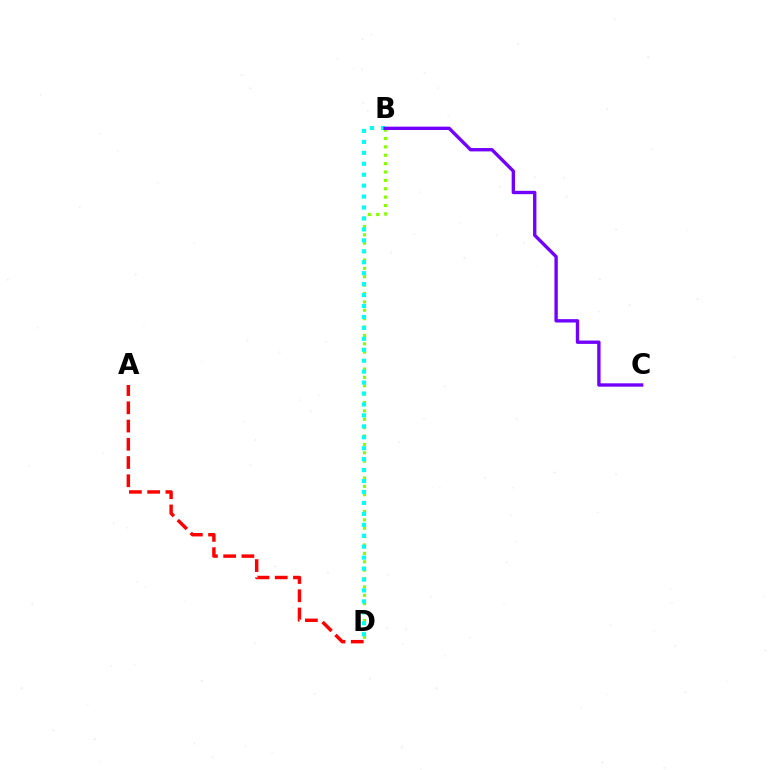{('A', 'D'): [{'color': '#ff0000', 'line_style': 'dashed', 'thickness': 2.48}], ('B', 'D'): [{'color': '#84ff00', 'line_style': 'dotted', 'thickness': 2.28}, {'color': '#00fff6', 'line_style': 'dotted', 'thickness': 2.97}], ('B', 'C'): [{'color': '#7200ff', 'line_style': 'solid', 'thickness': 2.42}]}